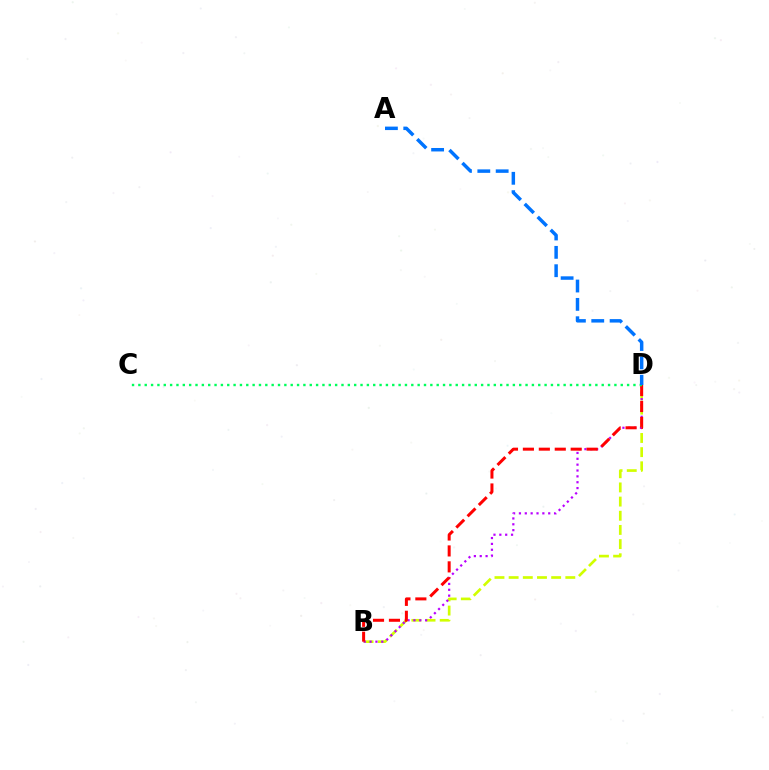{('B', 'D'): [{'color': '#d1ff00', 'line_style': 'dashed', 'thickness': 1.92}, {'color': '#b900ff', 'line_style': 'dotted', 'thickness': 1.59}, {'color': '#ff0000', 'line_style': 'dashed', 'thickness': 2.16}], ('C', 'D'): [{'color': '#00ff5c', 'line_style': 'dotted', 'thickness': 1.72}], ('A', 'D'): [{'color': '#0074ff', 'line_style': 'dashed', 'thickness': 2.49}]}